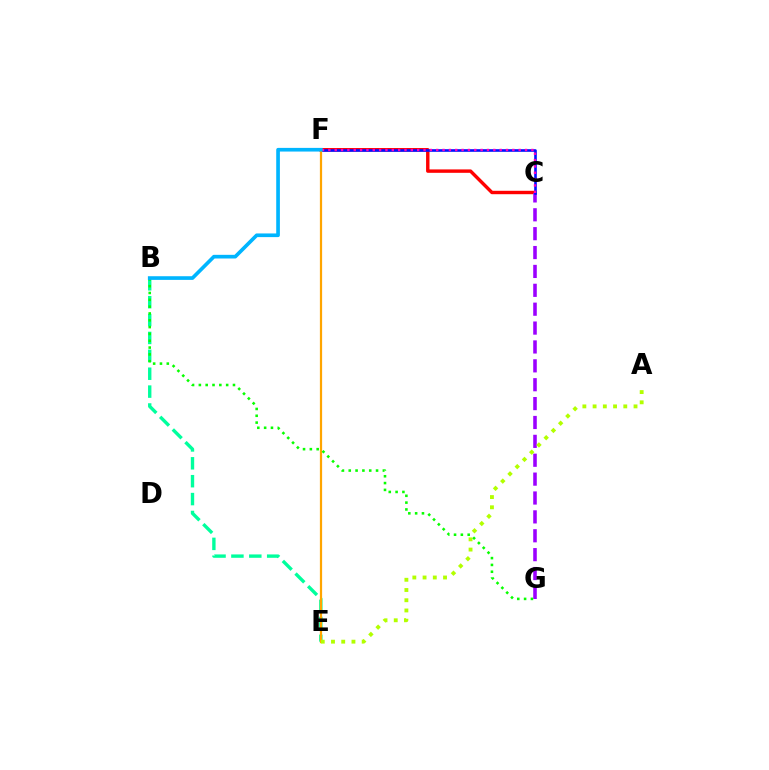{('C', 'F'): [{'color': '#ff0000', 'line_style': 'solid', 'thickness': 2.46}, {'color': '#0010ff', 'line_style': 'solid', 'thickness': 1.89}, {'color': '#ff00bd', 'line_style': 'dotted', 'thickness': 1.72}], ('C', 'G'): [{'color': '#9b00ff', 'line_style': 'dashed', 'thickness': 2.56}], ('B', 'E'): [{'color': '#00ff9d', 'line_style': 'dashed', 'thickness': 2.43}], ('E', 'F'): [{'color': '#ffa500', 'line_style': 'solid', 'thickness': 1.6}], ('A', 'E'): [{'color': '#b3ff00', 'line_style': 'dotted', 'thickness': 2.78}], ('B', 'G'): [{'color': '#08ff00', 'line_style': 'dotted', 'thickness': 1.85}], ('B', 'F'): [{'color': '#00b5ff', 'line_style': 'solid', 'thickness': 2.64}]}